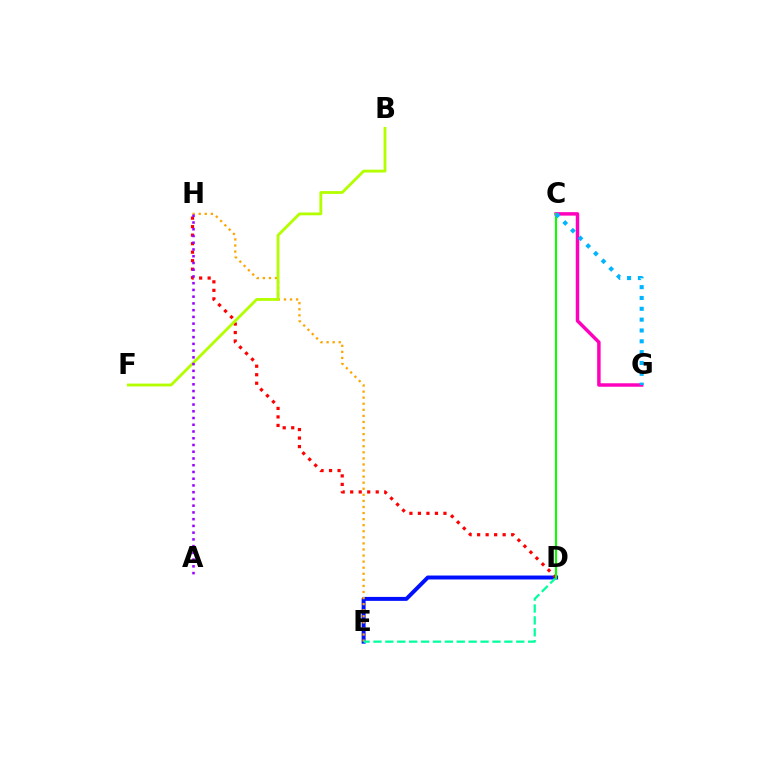{('D', 'E'): [{'color': '#0010ff', 'line_style': 'solid', 'thickness': 2.84}, {'color': '#00ff9d', 'line_style': 'dashed', 'thickness': 1.62}], ('C', 'G'): [{'color': '#ff00bd', 'line_style': 'solid', 'thickness': 2.49}, {'color': '#00b5ff', 'line_style': 'dotted', 'thickness': 2.94}], ('E', 'H'): [{'color': '#ffa500', 'line_style': 'dotted', 'thickness': 1.65}], ('D', 'H'): [{'color': '#ff0000', 'line_style': 'dotted', 'thickness': 2.31}], ('C', 'D'): [{'color': '#08ff00', 'line_style': 'solid', 'thickness': 1.51}], ('B', 'F'): [{'color': '#b3ff00', 'line_style': 'solid', 'thickness': 2.04}], ('A', 'H'): [{'color': '#9b00ff', 'line_style': 'dotted', 'thickness': 1.83}]}